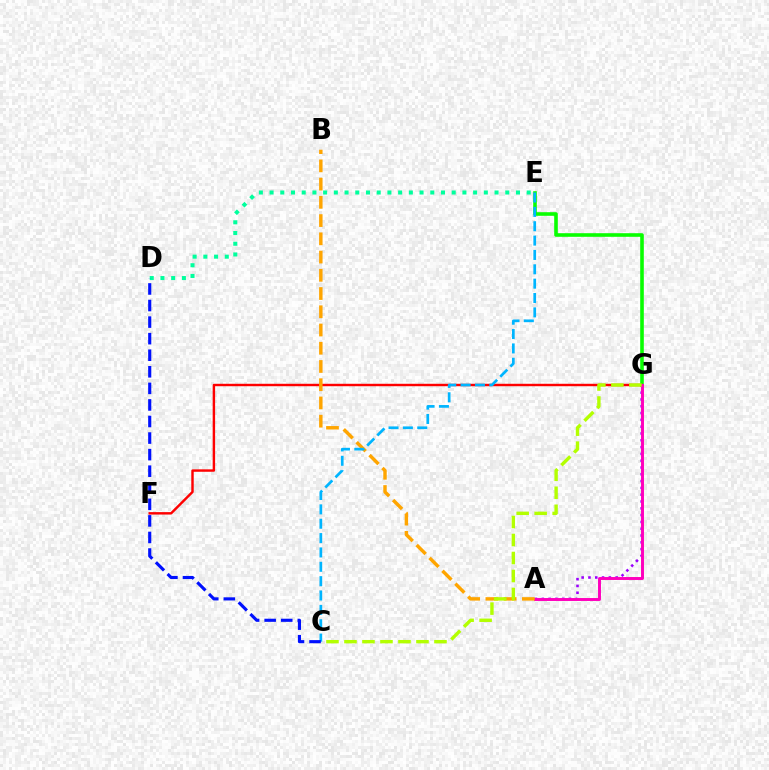{('A', 'G'): [{'color': '#9b00ff', 'line_style': 'dotted', 'thickness': 1.85}, {'color': '#ff00bd', 'line_style': 'solid', 'thickness': 2.12}], ('E', 'G'): [{'color': '#08ff00', 'line_style': 'solid', 'thickness': 2.59}], ('F', 'G'): [{'color': '#ff0000', 'line_style': 'solid', 'thickness': 1.75}], ('A', 'B'): [{'color': '#ffa500', 'line_style': 'dashed', 'thickness': 2.48}], ('C', 'E'): [{'color': '#00b5ff', 'line_style': 'dashed', 'thickness': 1.95}], ('D', 'E'): [{'color': '#00ff9d', 'line_style': 'dotted', 'thickness': 2.91}], ('C', 'D'): [{'color': '#0010ff', 'line_style': 'dashed', 'thickness': 2.25}], ('C', 'G'): [{'color': '#b3ff00', 'line_style': 'dashed', 'thickness': 2.45}]}